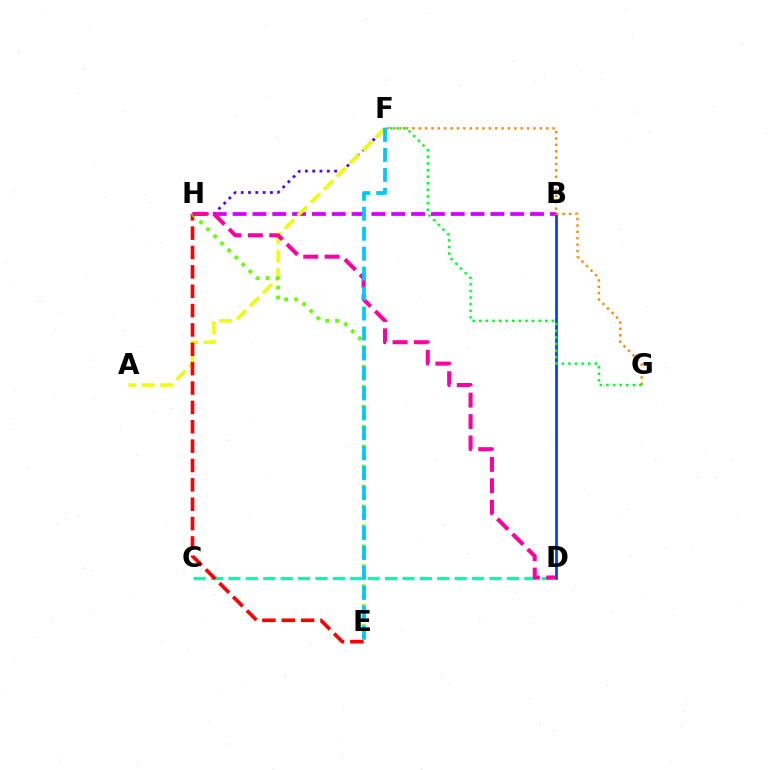{('F', 'H'): [{'color': '#4f00ff', 'line_style': 'dotted', 'thickness': 1.98}], ('B', 'H'): [{'color': '#d600ff', 'line_style': 'dashed', 'thickness': 2.69}], ('B', 'D'): [{'color': '#003fff', 'line_style': 'solid', 'thickness': 1.97}], ('F', 'G'): [{'color': '#ff8800', 'line_style': 'dotted', 'thickness': 1.73}, {'color': '#00ff27', 'line_style': 'dotted', 'thickness': 1.79}], ('A', 'F'): [{'color': '#eeff00', 'line_style': 'dashed', 'thickness': 2.5}], ('C', 'D'): [{'color': '#00ffaf', 'line_style': 'dashed', 'thickness': 2.36}], ('E', 'H'): [{'color': '#ff0000', 'line_style': 'dashed', 'thickness': 2.63}, {'color': '#66ff00', 'line_style': 'dotted', 'thickness': 2.71}], ('D', 'H'): [{'color': '#ff00a0', 'line_style': 'dashed', 'thickness': 2.91}], ('E', 'F'): [{'color': '#00c7ff', 'line_style': 'dashed', 'thickness': 2.71}]}